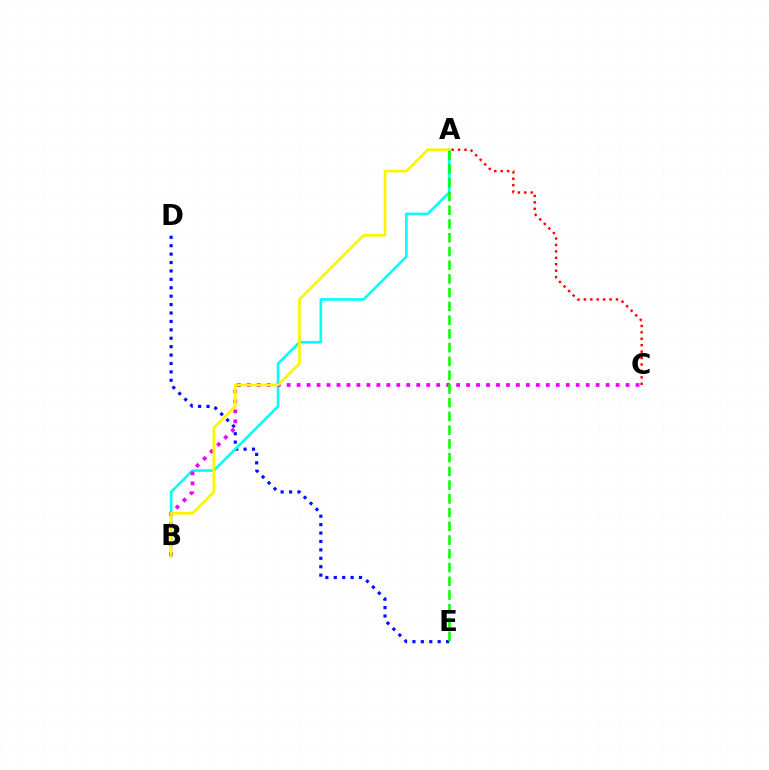{('D', 'E'): [{'color': '#0010ff', 'line_style': 'dotted', 'thickness': 2.29}], ('A', 'C'): [{'color': '#ff0000', 'line_style': 'dotted', 'thickness': 1.75}], ('A', 'B'): [{'color': '#00fff6', 'line_style': 'solid', 'thickness': 1.87}, {'color': '#fcf500', 'line_style': 'solid', 'thickness': 1.93}], ('B', 'C'): [{'color': '#ee00ff', 'line_style': 'dotted', 'thickness': 2.71}], ('A', 'E'): [{'color': '#08ff00', 'line_style': 'dashed', 'thickness': 1.87}]}